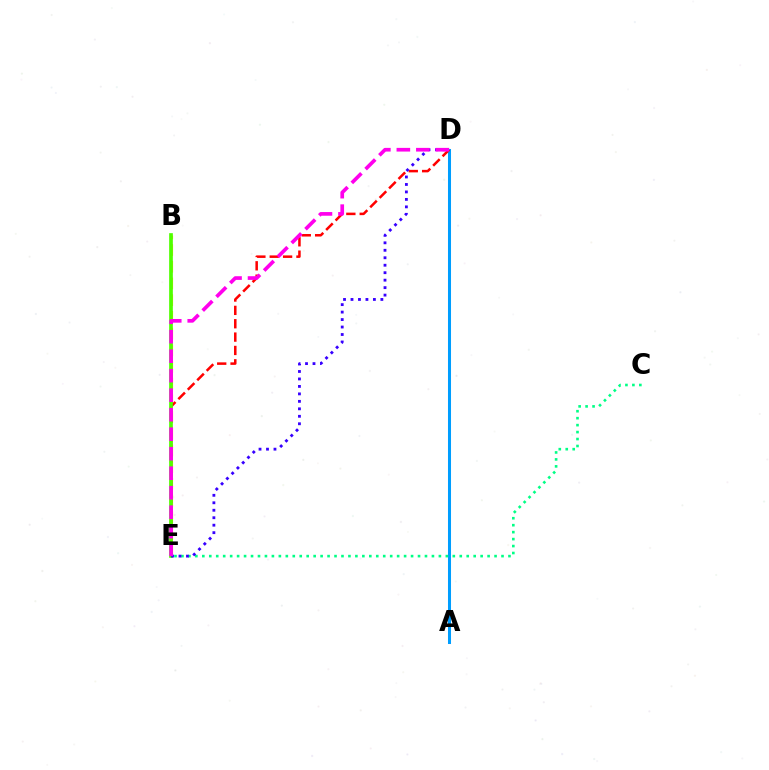{('B', 'E'): [{'color': '#ffd500', 'line_style': 'dashed', 'thickness': 2.27}, {'color': '#4fff00', 'line_style': 'solid', 'thickness': 2.66}], ('A', 'D'): [{'color': '#009eff', 'line_style': 'solid', 'thickness': 2.18}], ('C', 'E'): [{'color': '#00ff86', 'line_style': 'dotted', 'thickness': 1.89}], ('D', 'E'): [{'color': '#ff0000', 'line_style': 'dashed', 'thickness': 1.81}, {'color': '#3700ff', 'line_style': 'dotted', 'thickness': 2.03}, {'color': '#ff00ed', 'line_style': 'dashed', 'thickness': 2.65}]}